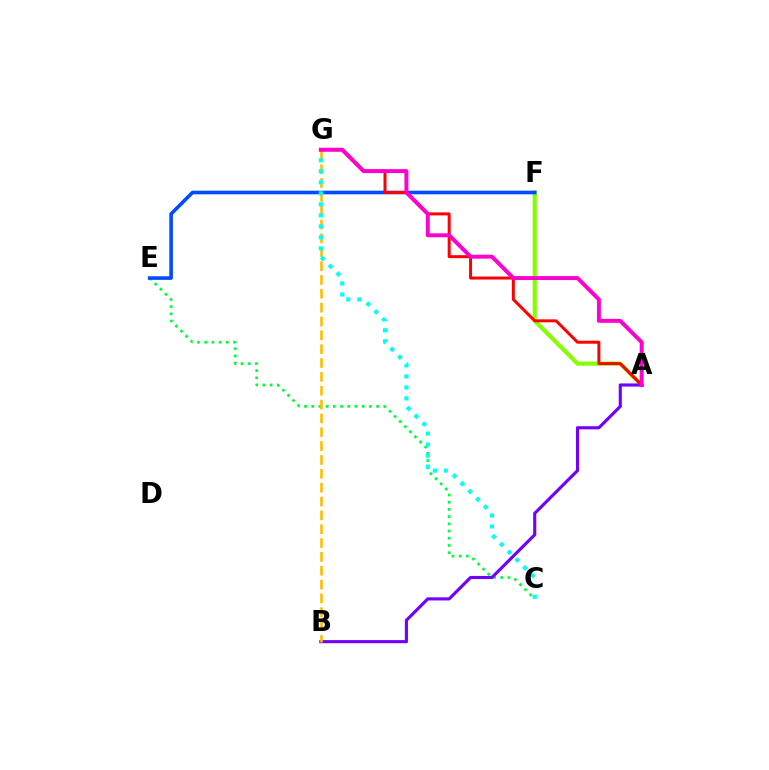{('C', 'E'): [{'color': '#00ff39', 'line_style': 'dotted', 'thickness': 1.96}], ('A', 'F'): [{'color': '#84ff00', 'line_style': 'solid', 'thickness': 2.97}], ('A', 'B'): [{'color': '#7200ff', 'line_style': 'solid', 'thickness': 2.25}], ('B', 'G'): [{'color': '#ffbd00', 'line_style': 'dashed', 'thickness': 1.88}], ('E', 'F'): [{'color': '#004bff', 'line_style': 'solid', 'thickness': 2.6}], ('A', 'G'): [{'color': '#ff0000', 'line_style': 'solid', 'thickness': 2.15}, {'color': '#ff00cf', 'line_style': 'solid', 'thickness': 2.84}], ('C', 'G'): [{'color': '#00fff6', 'line_style': 'dotted', 'thickness': 2.99}]}